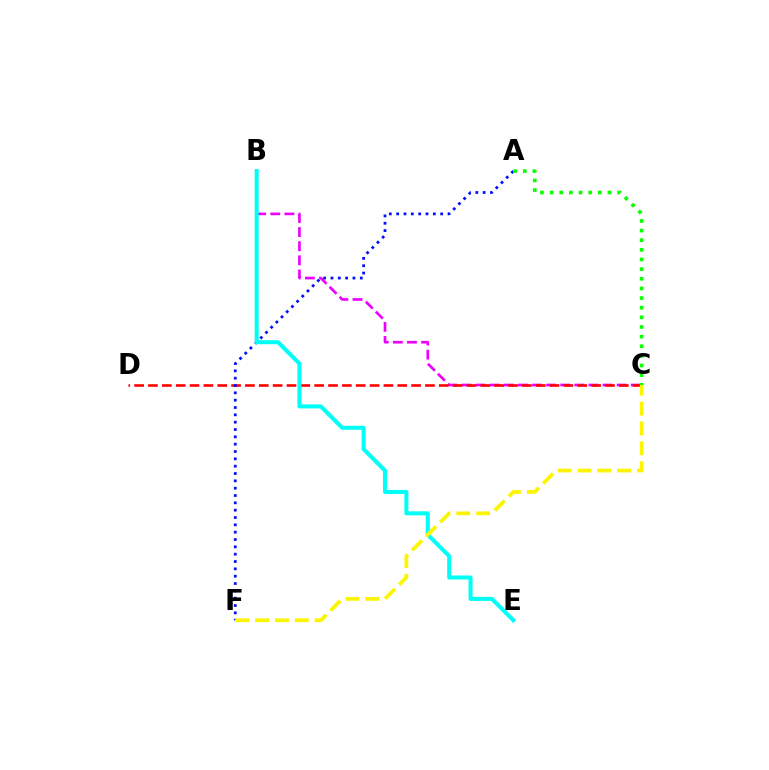{('B', 'C'): [{'color': '#ee00ff', 'line_style': 'dashed', 'thickness': 1.92}], ('C', 'D'): [{'color': '#ff0000', 'line_style': 'dashed', 'thickness': 1.88}], ('A', 'F'): [{'color': '#0010ff', 'line_style': 'dotted', 'thickness': 1.99}], ('B', 'E'): [{'color': '#00fff6', 'line_style': 'solid', 'thickness': 2.91}], ('A', 'C'): [{'color': '#08ff00', 'line_style': 'dotted', 'thickness': 2.62}], ('C', 'F'): [{'color': '#fcf500', 'line_style': 'dashed', 'thickness': 2.7}]}